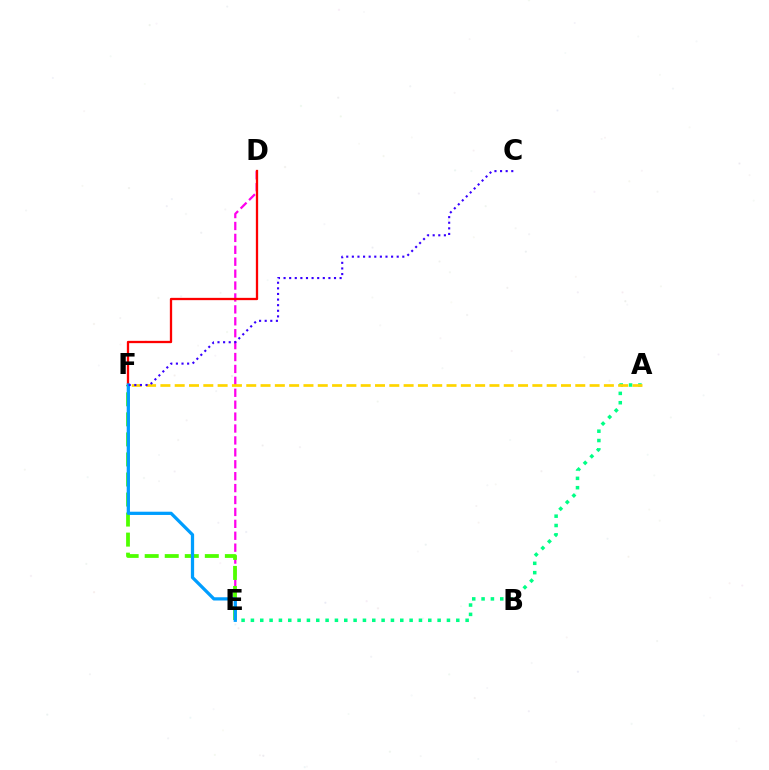{('D', 'E'): [{'color': '#ff00ed', 'line_style': 'dashed', 'thickness': 1.62}], ('A', 'E'): [{'color': '#00ff86', 'line_style': 'dotted', 'thickness': 2.54}], ('E', 'F'): [{'color': '#4fff00', 'line_style': 'dashed', 'thickness': 2.72}, {'color': '#009eff', 'line_style': 'solid', 'thickness': 2.34}], ('D', 'F'): [{'color': '#ff0000', 'line_style': 'solid', 'thickness': 1.65}], ('A', 'F'): [{'color': '#ffd500', 'line_style': 'dashed', 'thickness': 1.94}], ('C', 'F'): [{'color': '#3700ff', 'line_style': 'dotted', 'thickness': 1.52}]}